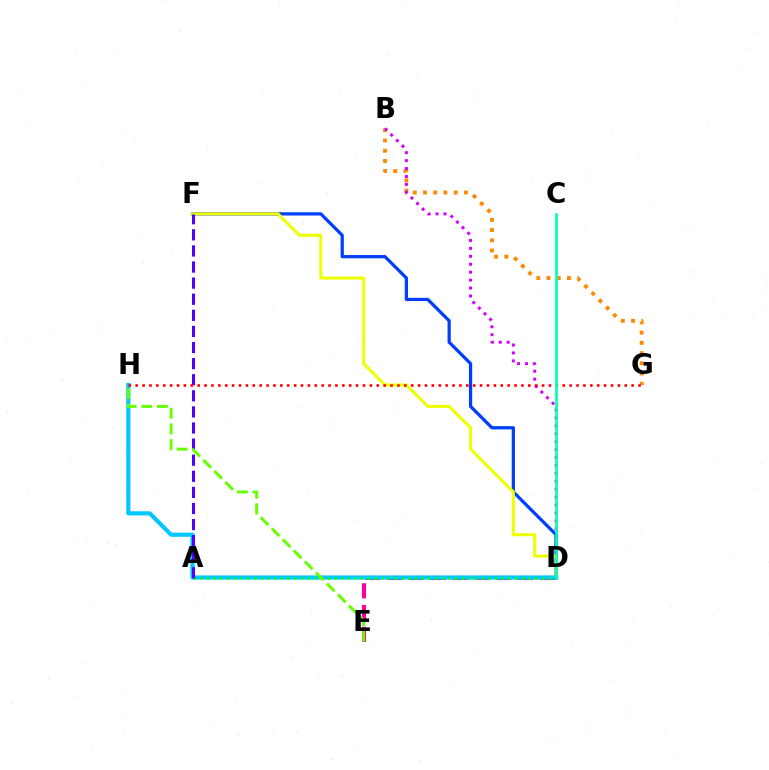{('B', 'G'): [{'color': '#ff8800', 'line_style': 'dotted', 'thickness': 2.78}], ('D', 'E'): [{'color': '#ff00a0', 'line_style': 'dashed', 'thickness': 2.96}], ('B', 'D'): [{'color': '#d600ff', 'line_style': 'dotted', 'thickness': 2.15}], ('D', 'F'): [{'color': '#003fff', 'line_style': 'solid', 'thickness': 2.33}, {'color': '#eeff00', 'line_style': 'solid', 'thickness': 2.2}], ('D', 'H'): [{'color': '#00c7ff', 'line_style': 'solid', 'thickness': 2.99}], ('A', 'D'): [{'color': '#00ff27', 'line_style': 'dotted', 'thickness': 1.82}], ('A', 'F'): [{'color': '#4f00ff', 'line_style': 'dashed', 'thickness': 2.19}], ('E', 'H'): [{'color': '#66ff00', 'line_style': 'dashed', 'thickness': 2.12}], ('G', 'H'): [{'color': '#ff0000', 'line_style': 'dotted', 'thickness': 1.87}], ('C', 'D'): [{'color': '#00ffaf', 'line_style': 'solid', 'thickness': 1.92}]}